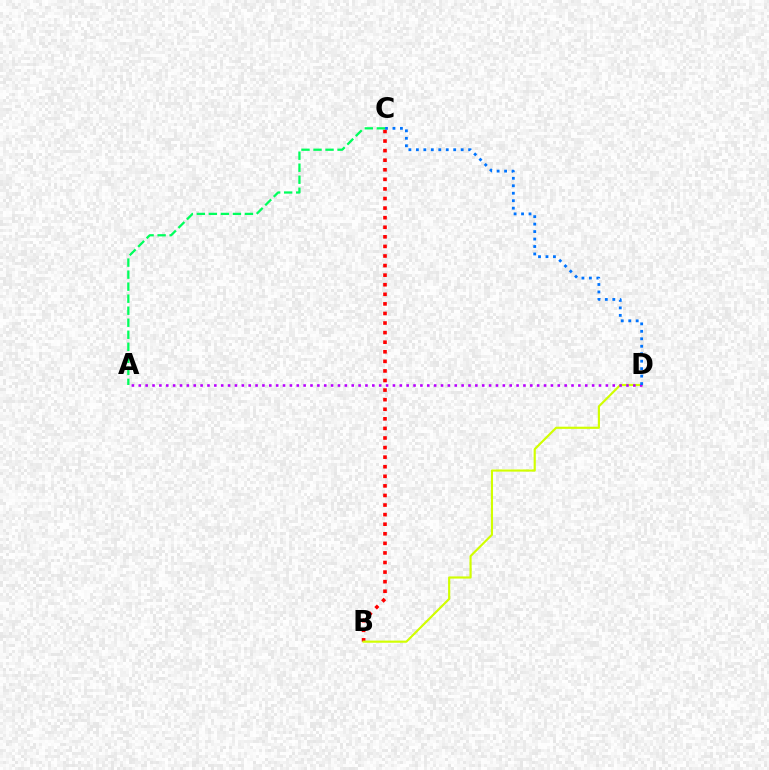{('B', 'C'): [{'color': '#ff0000', 'line_style': 'dotted', 'thickness': 2.6}], ('A', 'C'): [{'color': '#00ff5c', 'line_style': 'dashed', 'thickness': 1.63}], ('B', 'D'): [{'color': '#d1ff00', 'line_style': 'solid', 'thickness': 1.55}], ('A', 'D'): [{'color': '#b900ff', 'line_style': 'dotted', 'thickness': 1.87}], ('C', 'D'): [{'color': '#0074ff', 'line_style': 'dotted', 'thickness': 2.03}]}